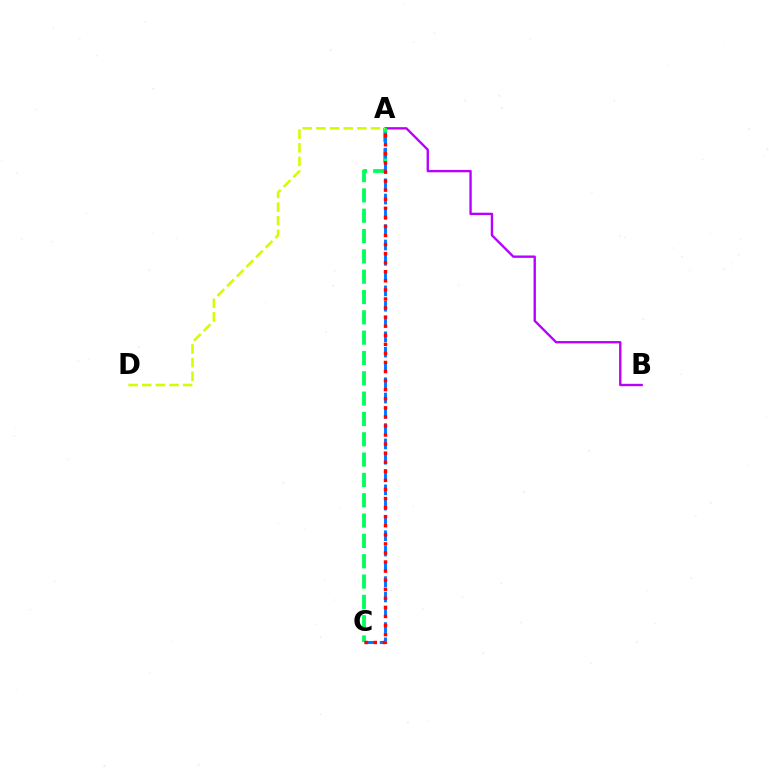{('A', 'B'): [{'color': '#b900ff', 'line_style': 'solid', 'thickness': 1.7}], ('A', 'C'): [{'color': '#00ff5c', 'line_style': 'dashed', 'thickness': 2.76}, {'color': '#0074ff', 'line_style': 'dashed', 'thickness': 2.08}, {'color': '#ff0000', 'line_style': 'dotted', 'thickness': 2.46}], ('A', 'D'): [{'color': '#d1ff00', 'line_style': 'dashed', 'thickness': 1.85}]}